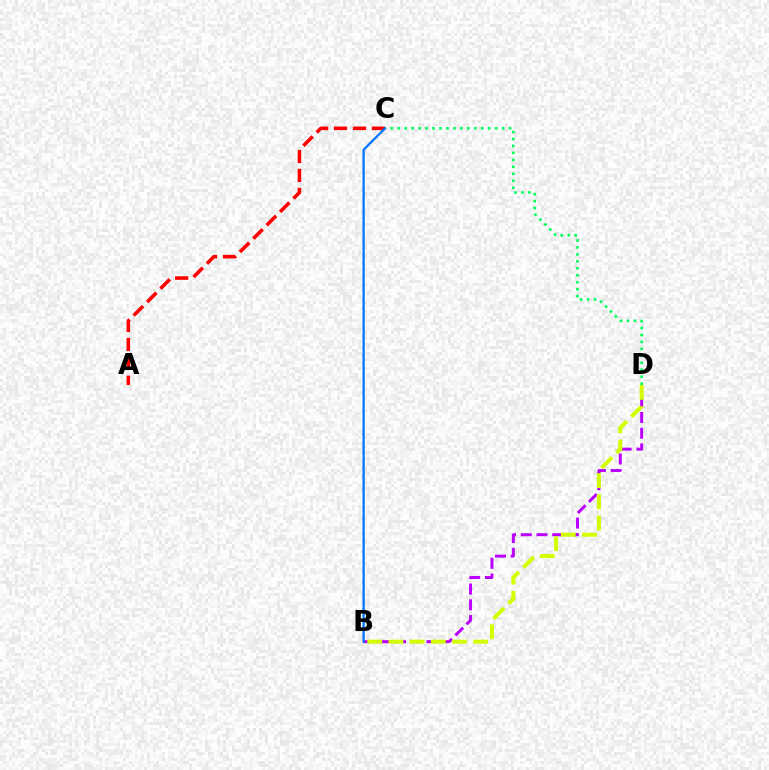{('B', 'D'): [{'color': '#b900ff', 'line_style': 'dashed', 'thickness': 2.14}, {'color': '#d1ff00', 'line_style': 'dashed', 'thickness': 2.88}], ('A', 'C'): [{'color': '#ff0000', 'line_style': 'dashed', 'thickness': 2.57}], ('C', 'D'): [{'color': '#00ff5c', 'line_style': 'dotted', 'thickness': 1.89}], ('B', 'C'): [{'color': '#0074ff', 'line_style': 'solid', 'thickness': 1.62}]}